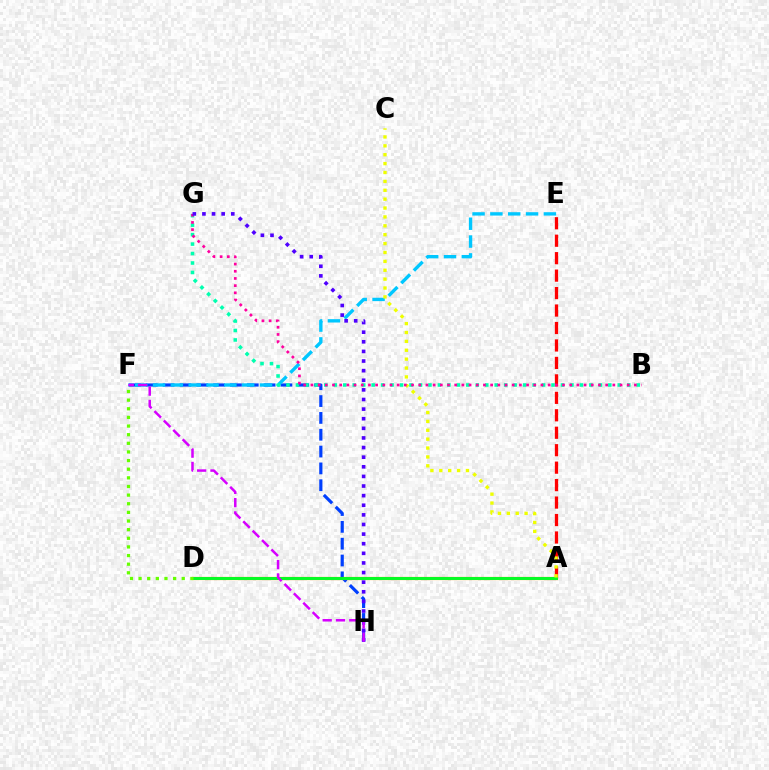{('A', 'E'): [{'color': '#ff0000', 'line_style': 'dashed', 'thickness': 2.37}], ('F', 'H'): [{'color': '#003fff', 'line_style': 'dashed', 'thickness': 2.29}, {'color': '#d600ff', 'line_style': 'dashed', 'thickness': 1.81}], ('A', 'D'): [{'color': '#ff8800', 'line_style': 'solid', 'thickness': 2.3}, {'color': '#00ff27', 'line_style': 'solid', 'thickness': 2.09}], ('E', 'F'): [{'color': '#00c7ff', 'line_style': 'dashed', 'thickness': 2.42}], ('B', 'G'): [{'color': '#00ffaf', 'line_style': 'dotted', 'thickness': 2.57}, {'color': '#ff00a0', 'line_style': 'dotted', 'thickness': 1.95}], ('A', 'C'): [{'color': '#eeff00', 'line_style': 'dotted', 'thickness': 2.41}], ('G', 'H'): [{'color': '#4f00ff', 'line_style': 'dotted', 'thickness': 2.61}], ('D', 'F'): [{'color': '#66ff00', 'line_style': 'dotted', 'thickness': 2.35}]}